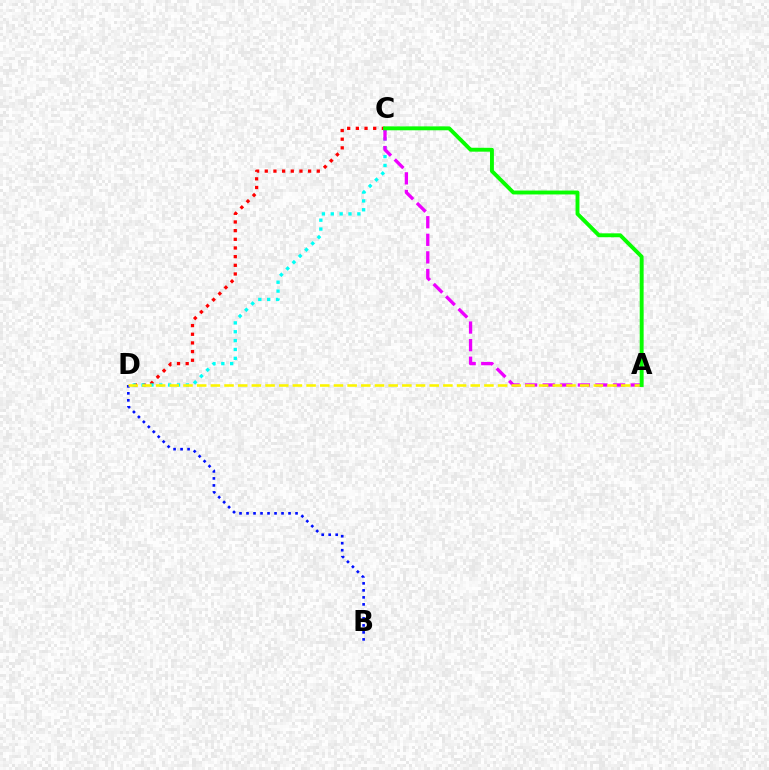{('B', 'D'): [{'color': '#0010ff', 'line_style': 'dotted', 'thickness': 1.9}], ('C', 'D'): [{'color': '#ff0000', 'line_style': 'dotted', 'thickness': 2.35}, {'color': '#00fff6', 'line_style': 'dotted', 'thickness': 2.41}], ('A', 'C'): [{'color': '#ee00ff', 'line_style': 'dashed', 'thickness': 2.39}, {'color': '#08ff00', 'line_style': 'solid', 'thickness': 2.8}], ('A', 'D'): [{'color': '#fcf500', 'line_style': 'dashed', 'thickness': 1.86}]}